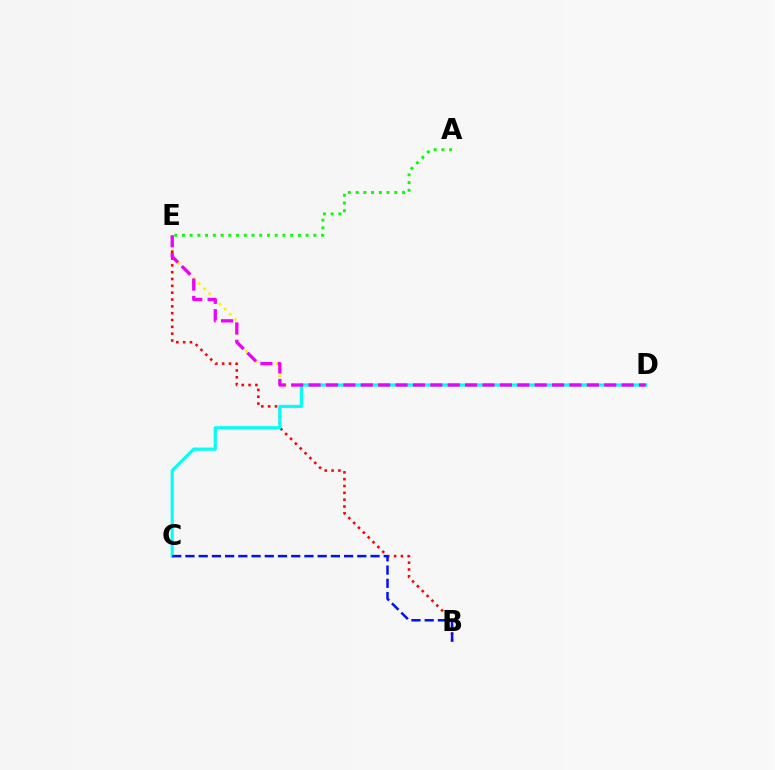{('D', 'E'): [{'color': '#fcf500', 'line_style': 'dotted', 'thickness': 1.98}, {'color': '#ee00ff', 'line_style': 'dashed', 'thickness': 2.36}], ('B', 'E'): [{'color': '#ff0000', 'line_style': 'dotted', 'thickness': 1.86}], ('C', 'D'): [{'color': '#00fff6', 'line_style': 'solid', 'thickness': 2.28}], ('A', 'E'): [{'color': '#08ff00', 'line_style': 'dotted', 'thickness': 2.1}], ('B', 'C'): [{'color': '#0010ff', 'line_style': 'dashed', 'thickness': 1.8}]}